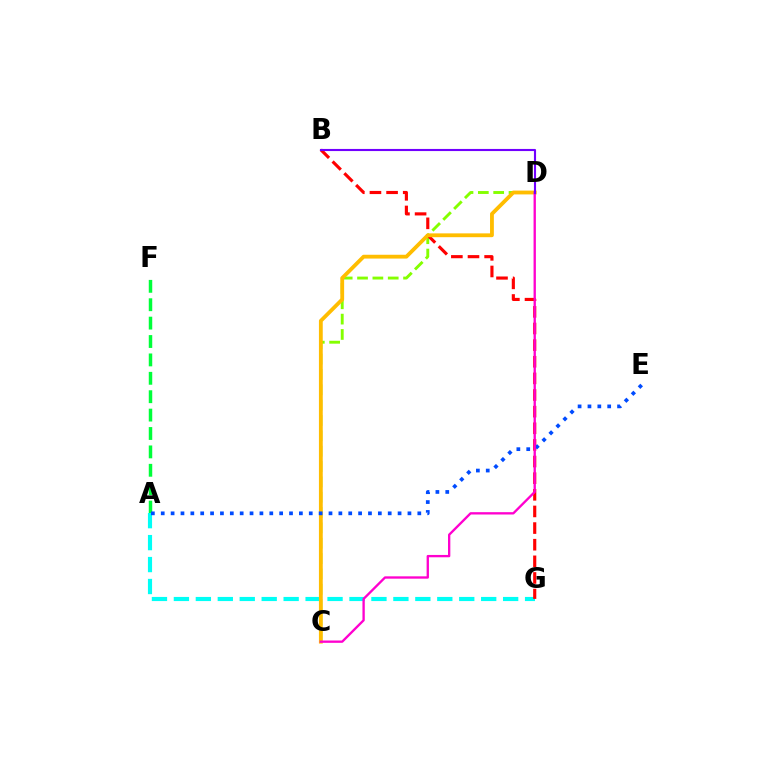{('C', 'D'): [{'color': '#84ff00', 'line_style': 'dashed', 'thickness': 2.08}, {'color': '#ffbd00', 'line_style': 'solid', 'thickness': 2.75}, {'color': '#ff00cf', 'line_style': 'solid', 'thickness': 1.68}], ('A', 'F'): [{'color': '#00ff39', 'line_style': 'dashed', 'thickness': 2.5}], ('A', 'G'): [{'color': '#00fff6', 'line_style': 'dashed', 'thickness': 2.98}], ('B', 'G'): [{'color': '#ff0000', 'line_style': 'dashed', 'thickness': 2.26}], ('A', 'E'): [{'color': '#004bff', 'line_style': 'dotted', 'thickness': 2.68}], ('B', 'D'): [{'color': '#7200ff', 'line_style': 'solid', 'thickness': 1.52}]}